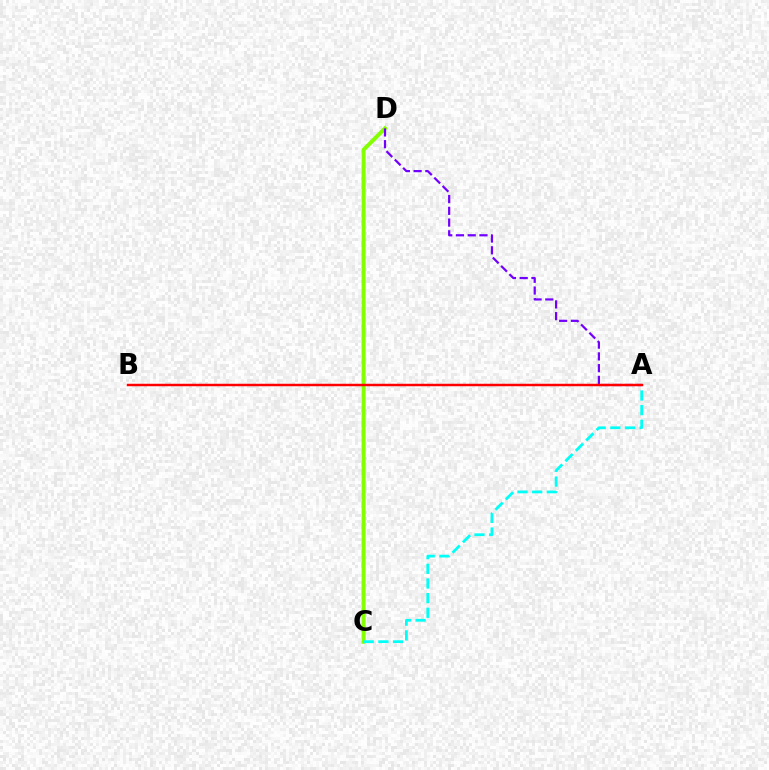{('C', 'D'): [{'color': '#84ff00', 'line_style': 'solid', 'thickness': 2.86}], ('A', 'D'): [{'color': '#7200ff', 'line_style': 'dashed', 'thickness': 1.6}], ('A', 'C'): [{'color': '#00fff6', 'line_style': 'dashed', 'thickness': 1.99}], ('A', 'B'): [{'color': '#ff0000', 'line_style': 'solid', 'thickness': 1.78}]}